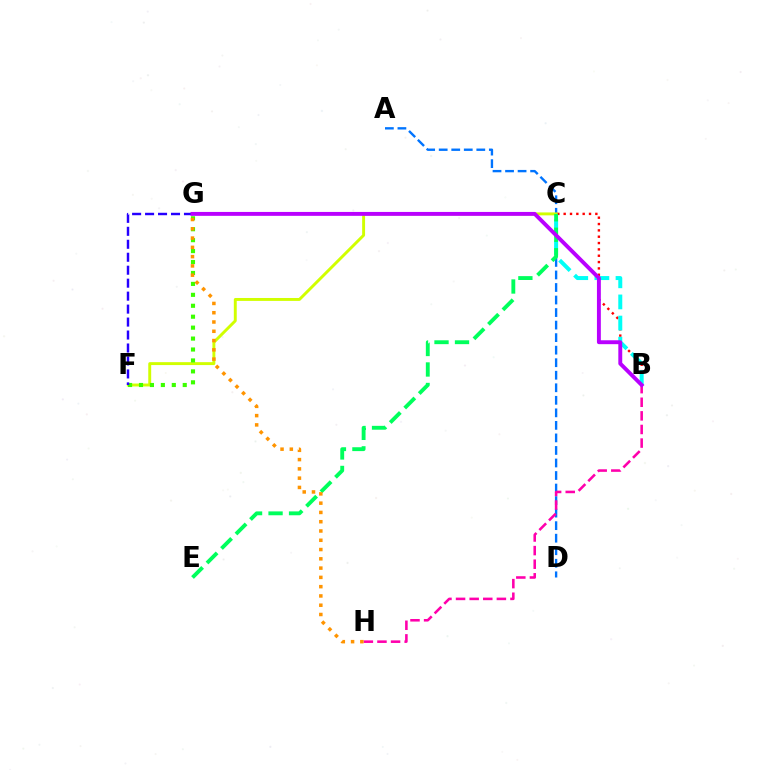{('B', 'C'): [{'color': '#ff0000', 'line_style': 'dotted', 'thickness': 1.72}, {'color': '#00fff6', 'line_style': 'dashed', 'thickness': 2.87}], ('A', 'D'): [{'color': '#0074ff', 'line_style': 'dashed', 'thickness': 1.7}], ('C', 'F'): [{'color': '#d1ff00', 'line_style': 'solid', 'thickness': 2.1}], ('C', 'E'): [{'color': '#00ff5c', 'line_style': 'dashed', 'thickness': 2.78}], ('B', 'H'): [{'color': '#ff00ac', 'line_style': 'dashed', 'thickness': 1.85}], ('F', 'G'): [{'color': '#3dff00', 'line_style': 'dotted', 'thickness': 2.97}, {'color': '#2500ff', 'line_style': 'dashed', 'thickness': 1.76}], ('G', 'H'): [{'color': '#ff9400', 'line_style': 'dotted', 'thickness': 2.52}], ('B', 'G'): [{'color': '#b900ff', 'line_style': 'solid', 'thickness': 2.81}]}